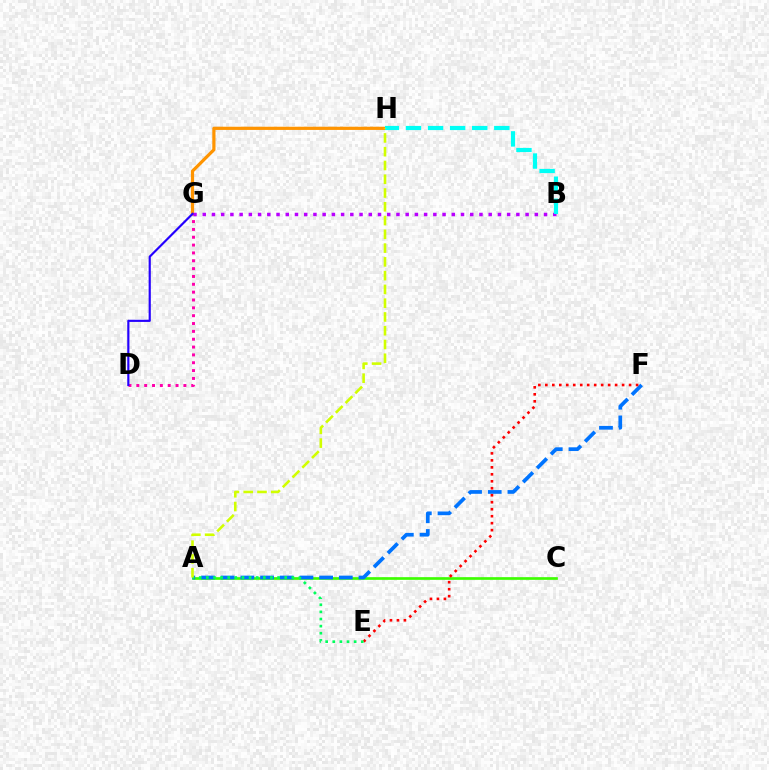{('G', 'H'): [{'color': '#ff9400', 'line_style': 'solid', 'thickness': 2.3}], ('D', 'G'): [{'color': '#ff00ac', 'line_style': 'dotted', 'thickness': 2.13}, {'color': '#2500ff', 'line_style': 'solid', 'thickness': 1.56}], ('B', 'G'): [{'color': '#b900ff', 'line_style': 'dotted', 'thickness': 2.51}], ('A', 'C'): [{'color': '#3dff00', 'line_style': 'solid', 'thickness': 1.93}], ('A', 'F'): [{'color': '#0074ff', 'line_style': 'dashed', 'thickness': 2.67}], ('E', 'F'): [{'color': '#ff0000', 'line_style': 'dotted', 'thickness': 1.9}], ('A', 'E'): [{'color': '#00ff5c', 'line_style': 'dotted', 'thickness': 1.94}], ('B', 'H'): [{'color': '#00fff6', 'line_style': 'dashed', 'thickness': 3.0}], ('A', 'H'): [{'color': '#d1ff00', 'line_style': 'dashed', 'thickness': 1.87}]}